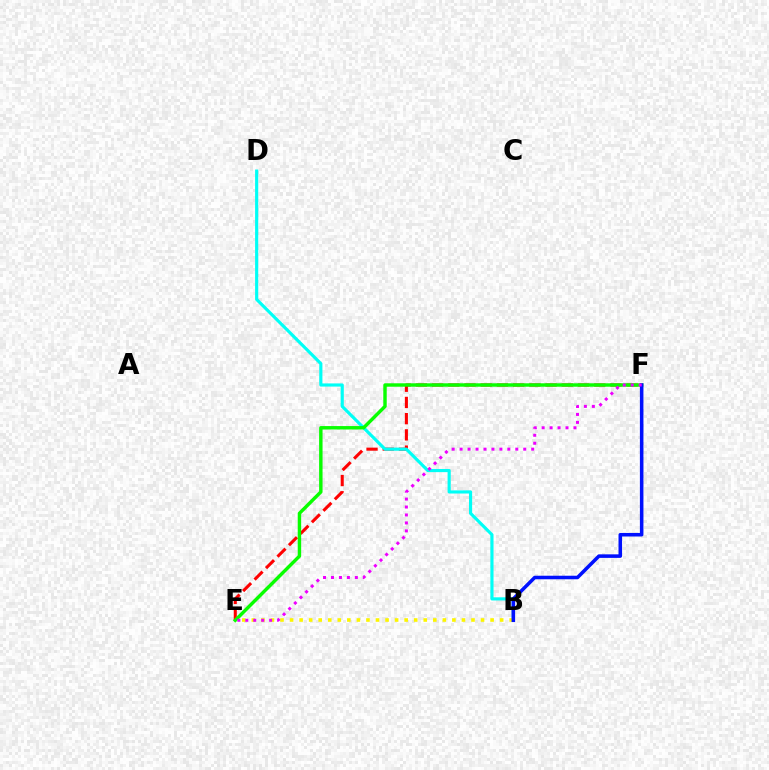{('E', 'F'): [{'color': '#ff0000', 'line_style': 'dashed', 'thickness': 2.2}, {'color': '#08ff00', 'line_style': 'solid', 'thickness': 2.47}, {'color': '#ee00ff', 'line_style': 'dotted', 'thickness': 2.16}], ('B', 'D'): [{'color': '#00fff6', 'line_style': 'solid', 'thickness': 2.27}], ('B', 'E'): [{'color': '#fcf500', 'line_style': 'dotted', 'thickness': 2.59}], ('B', 'F'): [{'color': '#0010ff', 'line_style': 'solid', 'thickness': 2.55}]}